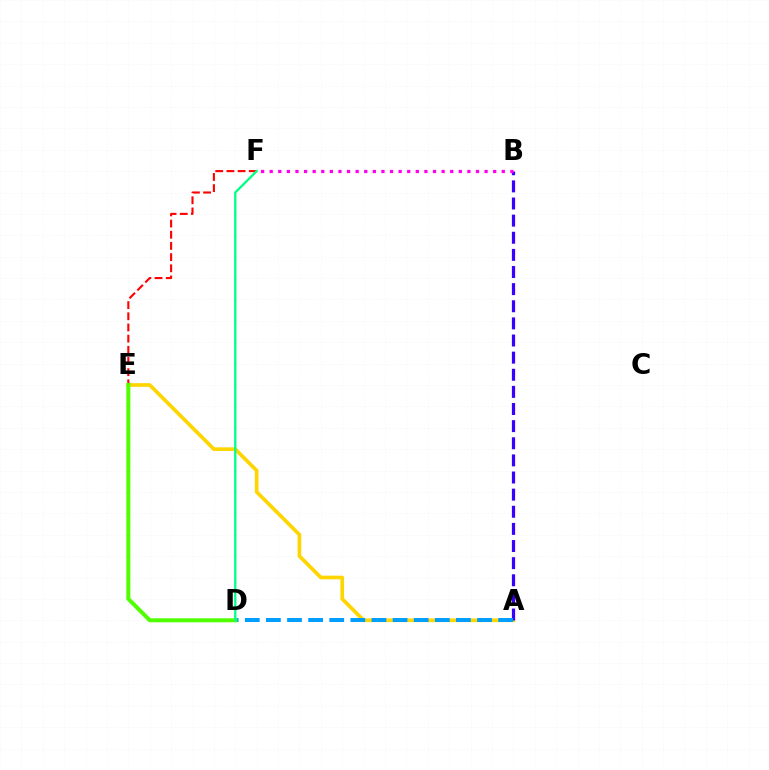{('A', 'E'): [{'color': '#ffd500', 'line_style': 'solid', 'thickness': 2.64}], ('A', 'B'): [{'color': '#3700ff', 'line_style': 'dashed', 'thickness': 2.33}], ('B', 'F'): [{'color': '#ff00ed', 'line_style': 'dotted', 'thickness': 2.34}], ('A', 'D'): [{'color': '#009eff', 'line_style': 'dashed', 'thickness': 2.87}], ('E', 'F'): [{'color': '#ff0000', 'line_style': 'dashed', 'thickness': 1.52}], ('D', 'E'): [{'color': '#4fff00', 'line_style': 'solid', 'thickness': 2.86}], ('D', 'F'): [{'color': '#00ff86', 'line_style': 'solid', 'thickness': 1.66}]}